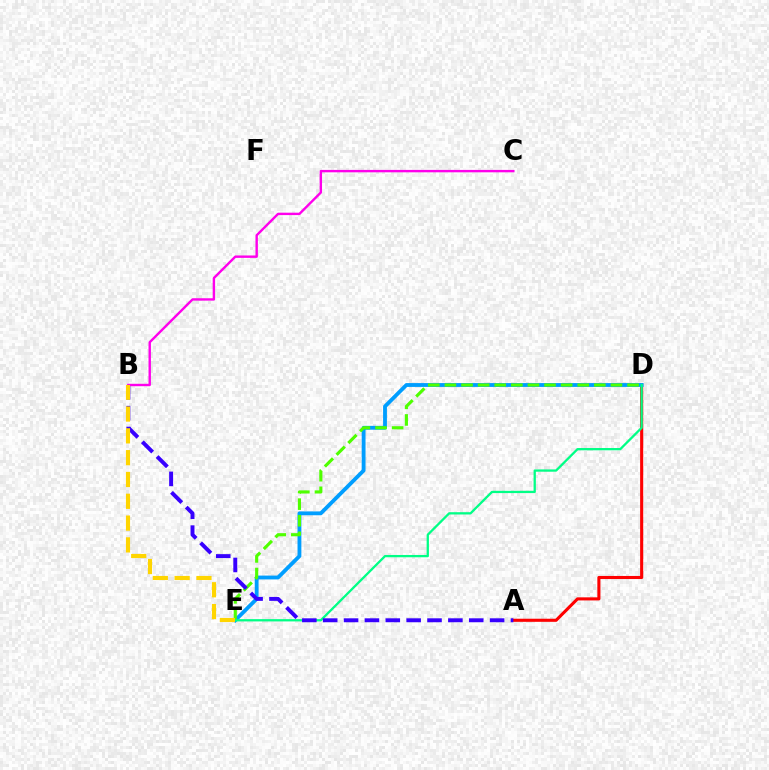{('A', 'D'): [{'color': '#ff0000', 'line_style': 'solid', 'thickness': 2.23}], ('D', 'E'): [{'color': '#009eff', 'line_style': 'solid', 'thickness': 2.76}, {'color': '#4fff00', 'line_style': 'dashed', 'thickness': 2.26}, {'color': '#00ff86', 'line_style': 'solid', 'thickness': 1.65}], ('A', 'B'): [{'color': '#3700ff', 'line_style': 'dashed', 'thickness': 2.83}], ('B', 'C'): [{'color': '#ff00ed', 'line_style': 'solid', 'thickness': 1.73}], ('B', 'E'): [{'color': '#ffd500', 'line_style': 'dashed', 'thickness': 2.96}]}